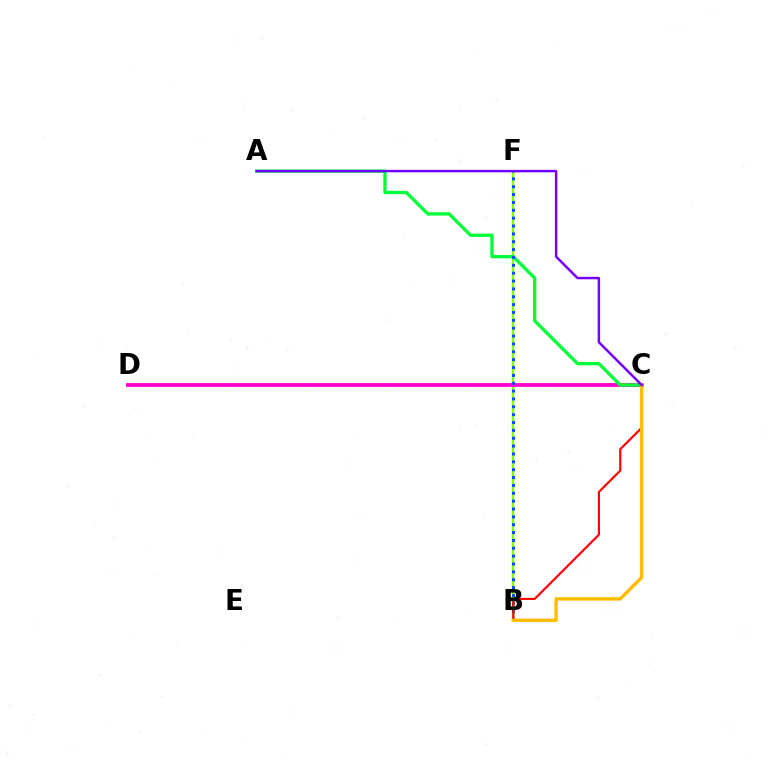{('C', 'D'): [{'color': '#00fff6', 'line_style': 'dotted', 'thickness': 1.67}, {'color': '#ff00cf', 'line_style': 'solid', 'thickness': 2.75}], ('B', 'F'): [{'color': '#84ff00', 'line_style': 'solid', 'thickness': 1.73}, {'color': '#004bff', 'line_style': 'dotted', 'thickness': 2.14}], ('A', 'C'): [{'color': '#00ff39', 'line_style': 'solid', 'thickness': 2.39}, {'color': '#7200ff', 'line_style': 'solid', 'thickness': 1.77}], ('B', 'C'): [{'color': '#ff0000', 'line_style': 'solid', 'thickness': 1.56}, {'color': '#ffbd00', 'line_style': 'solid', 'thickness': 2.48}]}